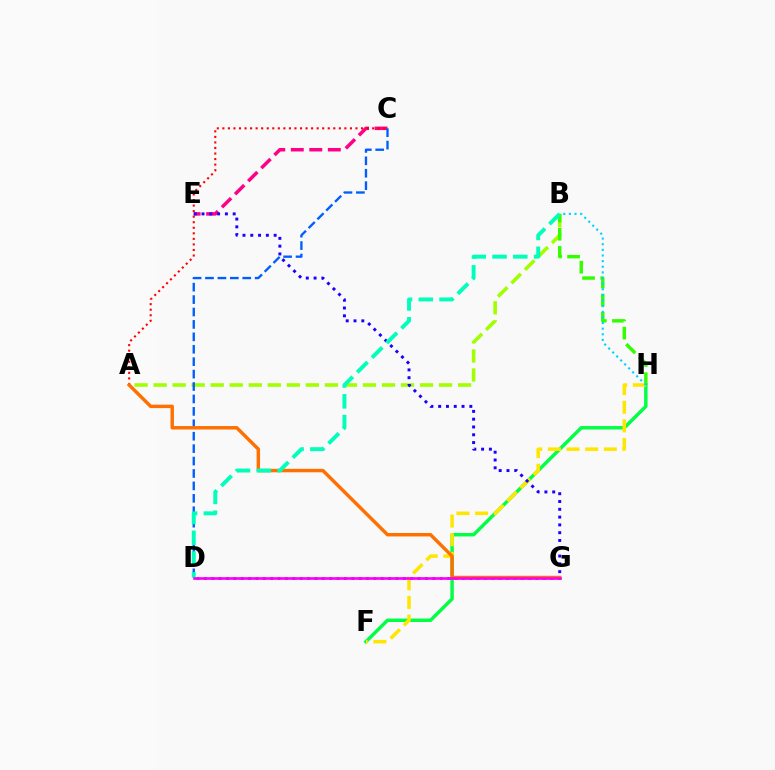{('C', 'E'): [{'color': '#ff0088', 'line_style': 'dashed', 'thickness': 2.52}], ('A', 'B'): [{'color': '#a2ff00', 'line_style': 'dashed', 'thickness': 2.59}], ('A', 'C'): [{'color': '#ff0000', 'line_style': 'dotted', 'thickness': 1.51}], ('B', 'H'): [{'color': '#31ff00', 'line_style': 'dashed', 'thickness': 2.47}, {'color': '#00d3ff', 'line_style': 'dotted', 'thickness': 1.53}], ('F', 'H'): [{'color': '#00ff45', 'line_style': 'solid', 'thickness': 2.48}, {'color': '#ffe600', 'line_style': 'dashed', 'thickness': 2.53}], ('D', 'G'): [{'color': '#8a00ff', 'line_style': 'dotted', 'thickness': 2.0}, {'color': '#fa00f9', 'line_style': 'solid', 'thickness': 1.92}], ('C', 'D'): [{'color': '#005dff', 'line_style': 'dashed', 'thickness': 1.69}], ('A', 'G'): [{'color': '#ff7000', 'line_style': 'solid', 'thickness': 2.48}], ('E', 'G'): [{'color': '#1900ff', 'line_style': 'dotted', 'thickness': 2.12}], ('B', 'D'): [{'color': '#00ffbb', 'line_style': 'dashed', 'thickness': 2.82}]}